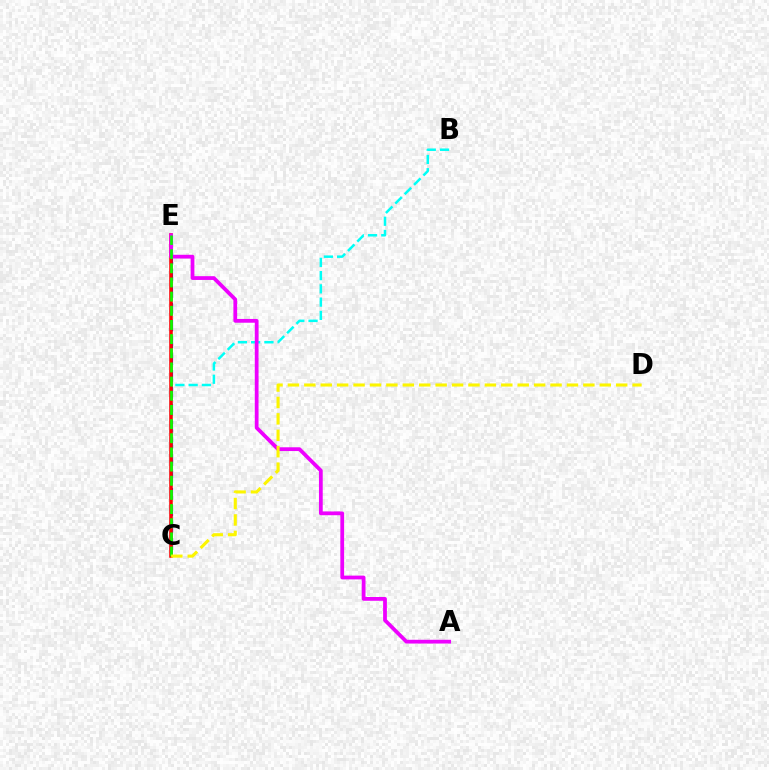{('C', 'E'): [{'color': '#0010ff', 'line_style': 'dashed', 'thickness': 2.29}, {'color': '#ff0000', 'line_style': 'solid', 'thickness': 2.54}, {'color': '#08ff00', 'line_style': 'dashed', 'thickness': 1.92}], ('B', 'C'): [{'color': '#00fff6', 'line_style': 'dashed', 'thickness': 1.8}], ('A', 'E'): [{'color': '#ee00ff', 'line_style': 'solid', 'thickness': 2.71}], ('C', 'D'): [{'color': '#fcf500', 'line_style': 'dashed', 'thickness': 2.23}]}